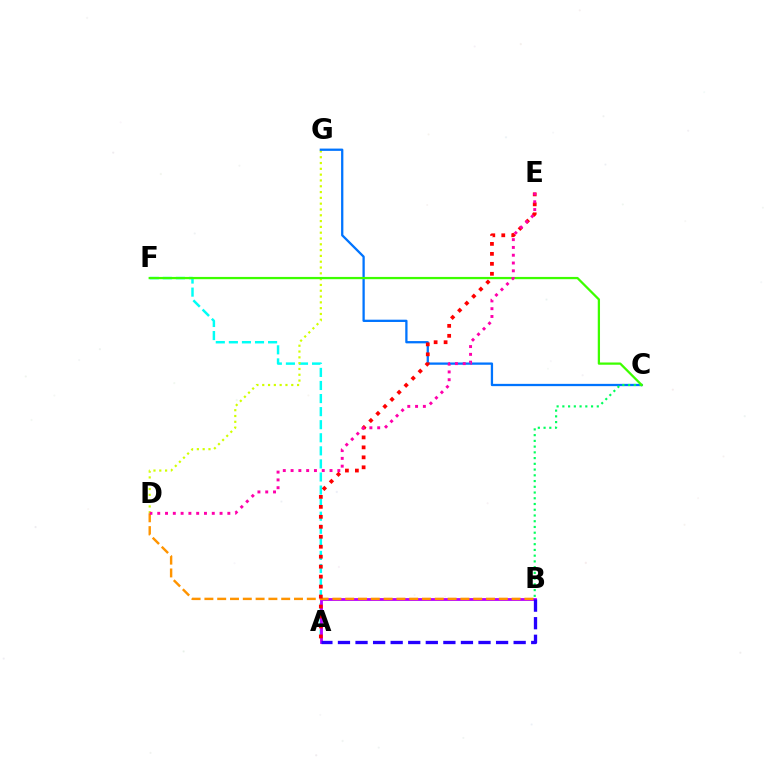{('A', 'F'): [{'color': '#00fff6', 'line_style': 'dashed', 'thickness': 1.78}], ('D', 'G'): [{'color': '#d1ff00', 'line_style': 'dotted', 'thickness': 1.58}], ('A', 'B'): [{'color': '#b900ff', 'line_style': 'solid', 'thickness': 2.03}, {'color': '#2500ff', 'line_style': 'dashed', 'thickness': 2.39}], ('C', 'G'): [{'color': '#0074ff', 'line_style': 'solid', 'thickness': 1.64}], ('B', 'D'): [{'color': '#ff9400', 'line_style': 'dashed', 'thickness': 1.74}], ('B', 'C'): [{'color': '#00ff5c', 'line_style': 'dotted', 'thickness': 1.56}], ('A', 'E'): [{'color': '#ff0000', 'line_style': 'dotted', 'thickness': 2.71}], ('C', 'F'): [{'color': '#3dff00', 'line_style': 'solid', 'thickness': 1.63}], ('D', 'E'): [{'color': '#ff00ac', 'line_style': 'dotted', 'thickness': 2.12}]}